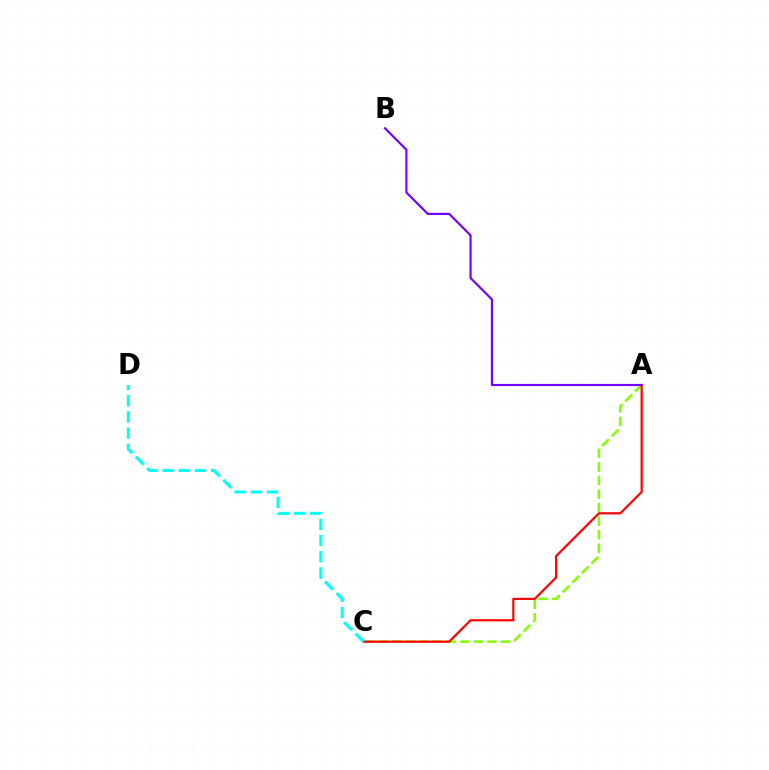{('A', 'C'): [{'color': '#84ff00', 'line_style': 'dashed', 'thickness': 1.84}, {'color': '#ff0000', 'line_style': 'solid', 'thickness': 1.58}], ('C', 'D'): [{'color': '#00fff6', 'line_style': 'dashed', 'thickness': 2.2}], ('A', 'B'): [{'color': '#7200ff', 'line_style': 'solid', 'thickness': 1.56}]}